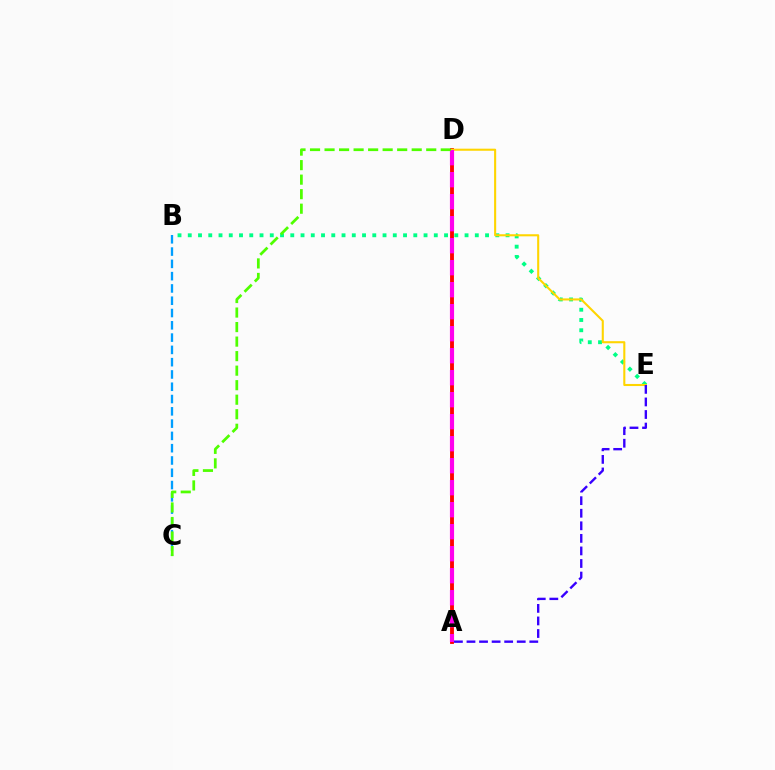{('B', 'C'): [{'color': '#009eff', 'line_style': 'dashed', 'thickness': 1.67}], ('B', 'E'): [{'color': '#00ff86', 'line_style': 'dotted', 'thickness': 2.79}], ('A', 'D'): [{'color': '#ff0000', 'line_style': 'solid', 'thickness': 2.78}, {'color': '#ff00ed', 'line_style': 'dashed', 'thickness': 2.99}], ('D', 'E'): [{'color': '#ffd500', 'line_style': 'solid', 'thickness': 1.5}], ('A', 'E'): [{'color': '#3700ff', 'line_style': 'dashed', 'thickness': 1.71}], ('C', 'D'): [{'color': '#4fff00', 'line_style': 'dashed', 'thickness': 1.97}]}